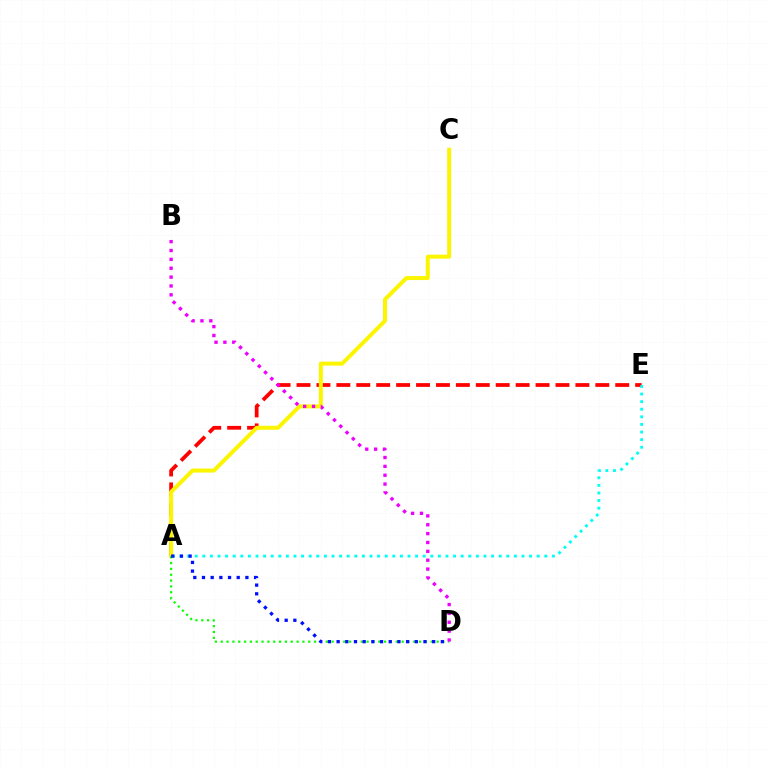{('A', 'E'): [{'color': '#ff0000', 'line_style': 'dashed', 'thickness': 2.71}, {'color': '#00fff6', 'line_style': 'dotted', 'thickness': 2.06}], ('A', 'C'): [{'color': '#fcf500', 'line_style': 'solid', 'thickness': 2.86}], ('A', 'D'): [{'color': '#08ff00', 'line_style': 'dotted', 'thickness': 1.59}, {'color': '#0010ff', 'line_style': 'dotted', 'thickness': 2.36}], ('B', 'D'): [{'color': '#ee00ff', 'line_style': 'dotted', 'thickness': 2.41}]}